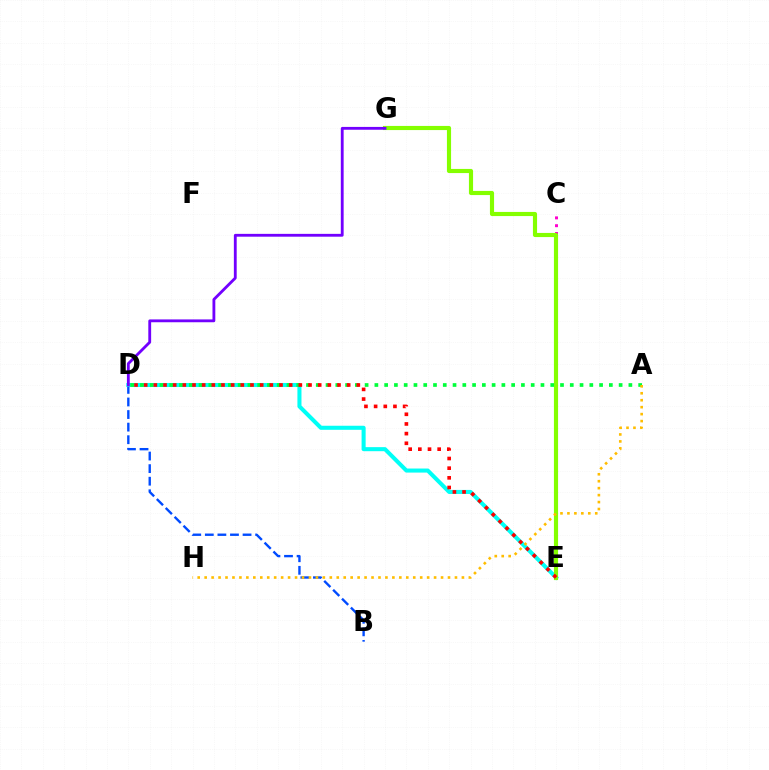{('B', 'D'): [{'color': '#004bff', 'line_style': 'dashed', 'thickness': 1.71}], ('C', 'E'): [{'color': '#ff00cf', 'line_style': 'dotted', 'thickness': 2.12}], ('D', 'E'): [{'color': '#00fff6', 'line_style': 'solid', 'thickness': 2.92}, {'color': '#ff0000', 'line_style': 'dotted', 'thickness': 2.63}], ('E', 'G'): [{'color': '#84ff00', 'line_style': 'solid', 'thickness': 2.98}], ('A', 'D'): [{'color': '#00ff39', 'line_style': 'dotted', 'thickness': 2.65}], ('D', 'G'): [{'color': '#7200ff', 'line_style': 'solid', 'thickness': 2.04}], ('A', 'H'): [{'color': '#ffbd00', 'line_style': 'dotted', 'thickness': 1.89}]}